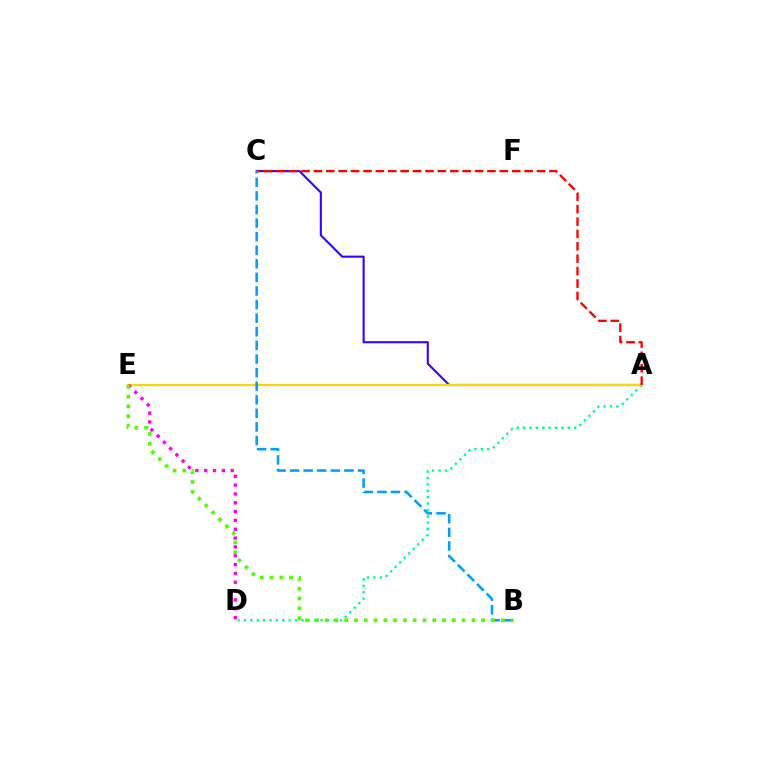{('A', 'D'): [{'color': '#00ff86', 'line_style': 'dotted', 'thickness': 1.74}], ('A', 'C'): [{'color': '#3700ff', 'line_style': 'solid', 'thickness': 1.51}, {'color': '#ff0000', 'line_style': 'dashed', 'thickness': 1.68}], ('A', 'E'): [{'color': '#ffd500', 'line_style': 'solid', 'thickness': 1.61}], ('D', 'E'): [{'color': '#ff00ed', 'line_style': 'dotted', 'thickness': 2.4}], ('B', 'C'): [{'color': '#009eff', 'line_style': 'dashed', 'thickness': 1.85}], ('B', 'E'): [{'color': '#4fff00', 'line_style': 'dotted', 'thickness': 2.66}]}